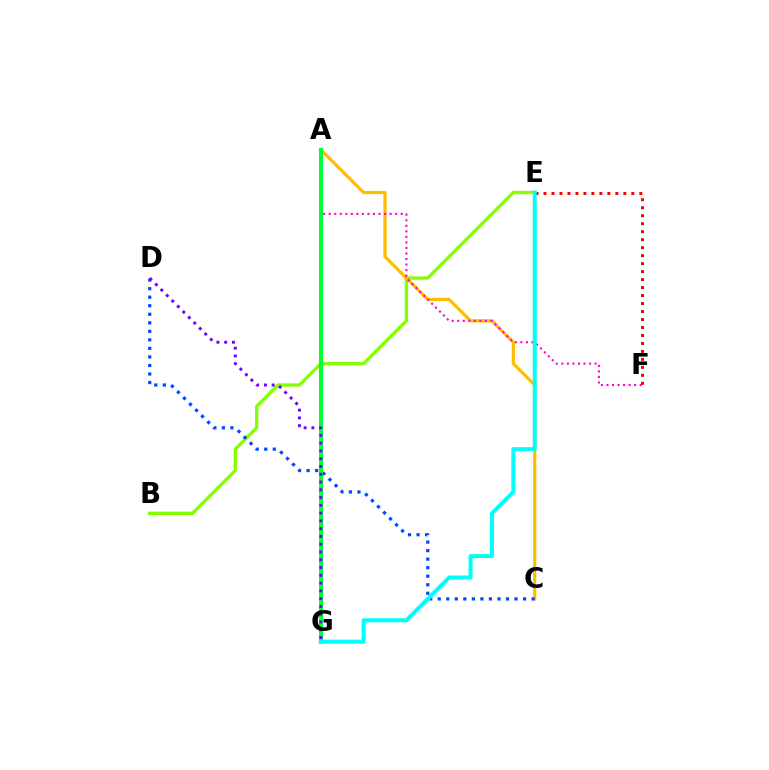{('B', 'E'): [{'color': '#84ff00', 'line_style': 'solid', 'thickness': 2.39}], ('A', 'C'): [{'color': '#ffbd00', 'line_style': 'solid', 'thickness': 2.31}], ('C', 'D'): [{'color': '#004bff', 'line_style': 'dotted', 'thickness': 2.32}], ('A', 'F'): [{'color': '#ff00cf', 'line_style': 'dotted', 'thickness': 1.5}], ('E', 'F'): [{'color': '#ff0000', 'line_style': 'dotted', 'thickness': 2.17}], ('A', 'G'): [{'color': '#00ff39', 'line_style': 'solid', 'thickness': 2.94}], ('D', 'G'): [{'color': '#7200ff', 'line_style': 'dotted', 'thickness': 2.11}], ('E', 'G'): [{'color': '#00fff6', 'line_style': 'solid', 'thickness': 2.88}]}